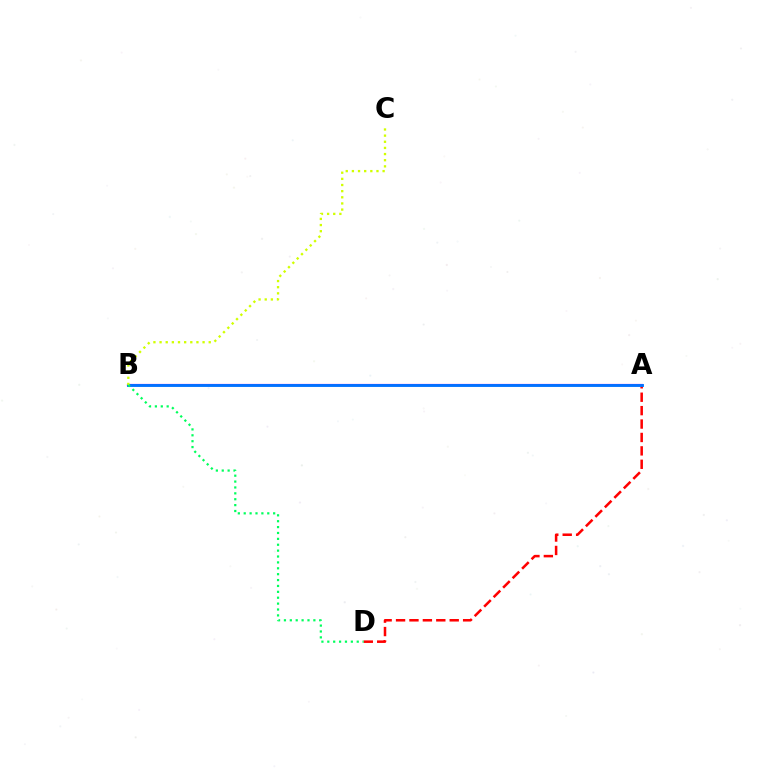{('A', 'B'): [{'color': '#b900ff', 'line_style': 'solid', 'thickness': 1.57}, {'color': '#0074ff', 'line_style': 'solid', 'thickness': 2.07}], ('A', 'D'): [{'color': '#ff0000', 'line_style': 'dashed', 'thickness': 1.82}], ('B', 'C'): [{'color': '#d1ff00', 'line_style': 'dotted', 'thickness': 1.67}], ('B', 'D'): [{'color': '#00ff5c', 'line_style': 'dotted', 'thickness': 1.6}]}